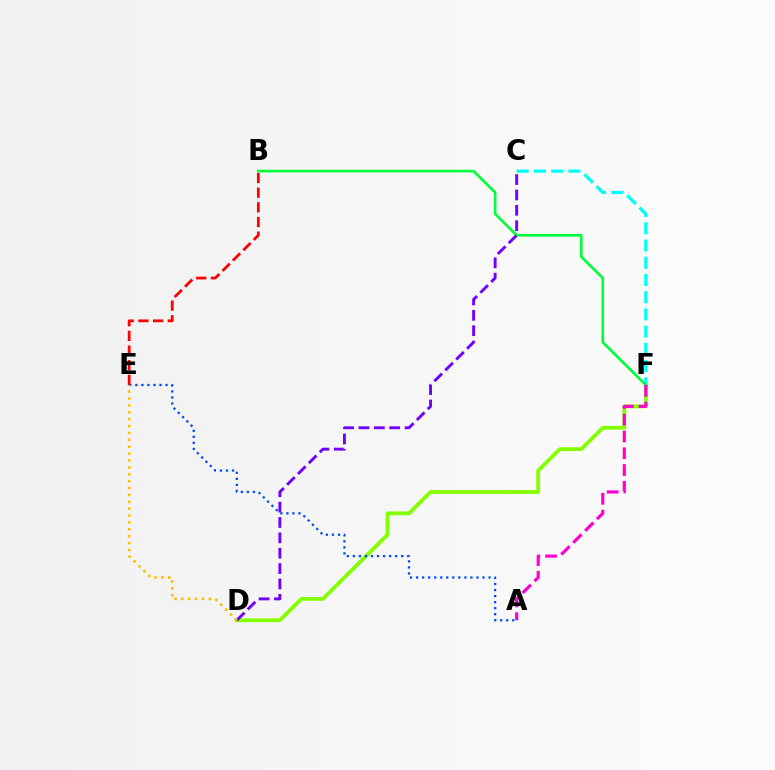{('B', 'E'): [{'color': '#ff0000', 'line_style': 'dashed', 'thickness': 1.99}], ('D', 'F'): [{'color': '#84ff00', 'line_style': 'solid', 'thickness': 2.74}], ('C', 'F'): [{'color': '#00fff6', 'line_style': 'dashed', 'thickness': 2.34}], ('B', 'F'): [{'color': '#00ff39', 'line_style': 'solid', 'thickness': 1.92}], ('C', 'D'): [{'color': '#7200ff', 'line_style': 'dashed', 'thickness': 2.09}], ('A', 'F'): [{'color': '#ff00cf', 'line_style': 'dashed', 'thickness': 2.28}], ('A', 'E'): [{'color': '#004bff', 'line_style': 'dotted', 'thickness': 1.64}], ('D', 'E'): [{'color': '#ffbd00', 'line_style': 'dotted', 'thickness': 1.87}]}